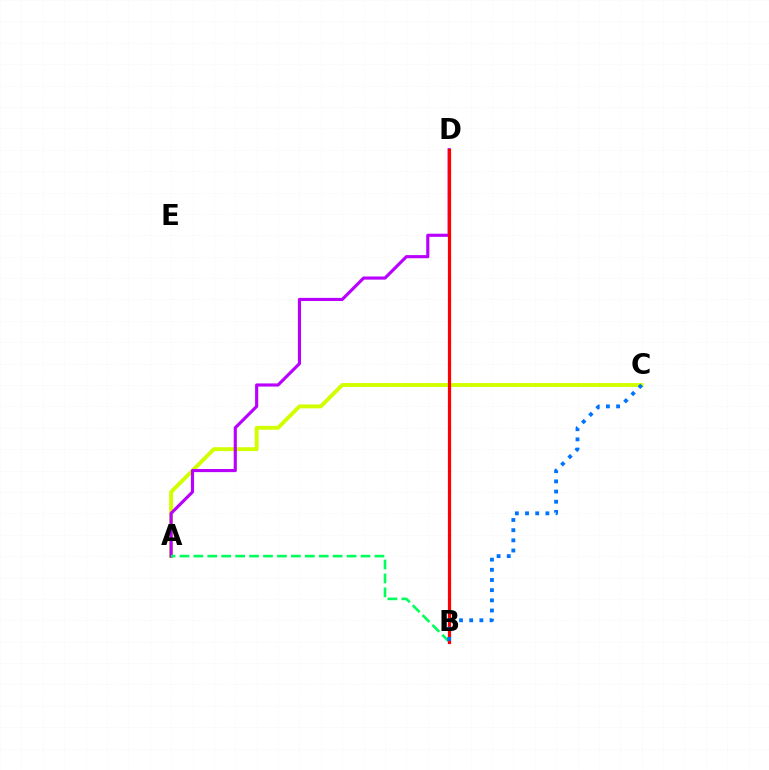{('A', 'C'): [{'color': '#d1ff00', 'line_style': 'solid', 'thickness': 2.81}], ('A', 'D'): [{'color': '#b900ff', 'line_style': 'solid', 'thickness': 2.26}], ('A', 'B'): [{'color': '#00ff5c', 'line_style': 'dashed', 'thickness': 1.89}], ('B', 'D'): [{'color': '#ff0000', 'line_style': 'solid', 'thickness': 2.3}], ('B', 'C'): [{'color': '#0074ff', 'line_style': 'dotted', 'thickness': 2.76}]}